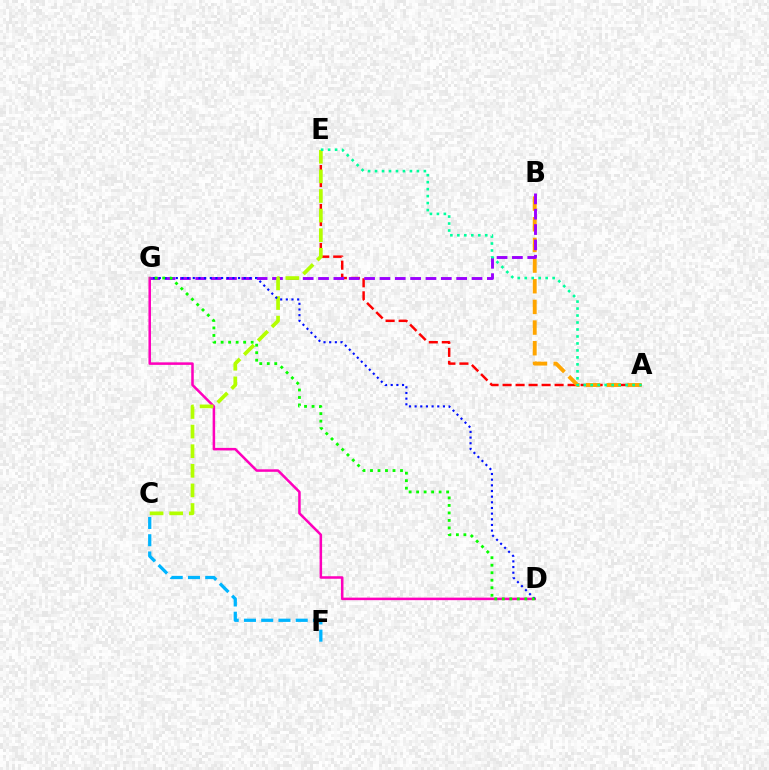{('D', 'G'): [{'color': '#ff00bd', 'line_style': 'solid', 'thickness': 1.82}, {'color': '#0010ff', 'line_style': 'dotted', 'thickness': 1.54}, {'color': '#08ff00', 'line_style': 'dotted', 'thickness': 2.04}], ('C', 'F'): [{'color': '#00b5ff', 'line_style': 'dashed', 'thickness': 2.34}], ('A', 'E'): [{'color': '#ff0000', 'line_style': 'dashed', 'thickness': 1.77}, {'color': '#00ff9d', 'line_style': 'dotted', 'thickness': 1.89}], ('A', 'B'): [{'color': '#ffa500', 'line_style': 'dashed', 'thickness': 2.81}], ('B', 'G'): [{'color': '#9b00ff', 'line_style': 'dashed', 'thickness': 2.09}], ('C', 'E'): [{'color': '#b3ff00', 'line_style': 'dashed', 'thickness': 2.66}]}